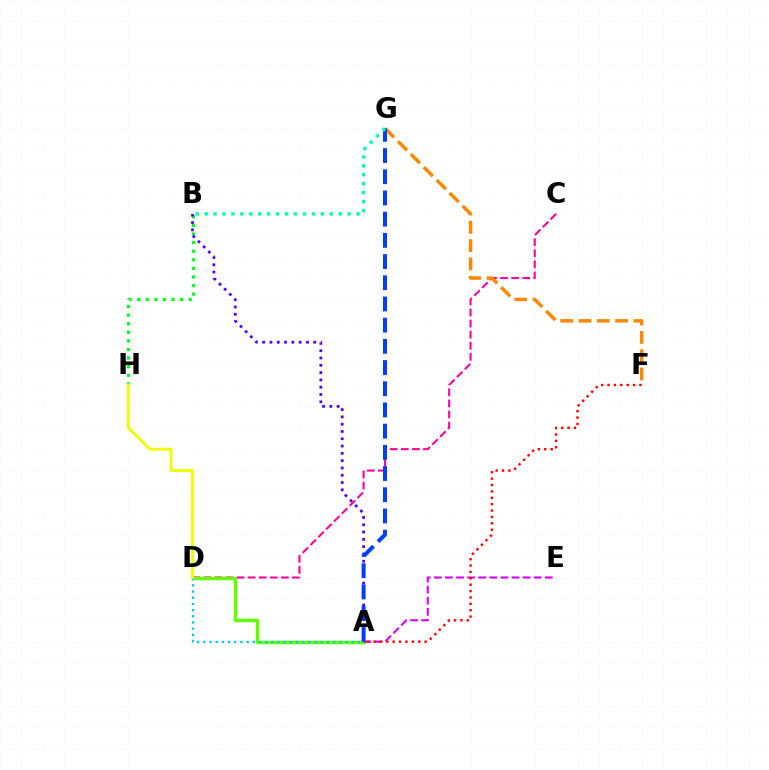{('C', 'D'): [{'color': '#ff00a0', 'line_style': 'dashed', 'thickness': 1.51}], ('B', 'H'): [{'color': '#00ff27', 'line_style': 'dotted', 'thickness': 2.34}], ('A', 'B'): [{'color': '#4f00ff', 'line_style': 'dotted', 'thickness': 1.98}], ('A', 'D'): [{'color': '#66ff00', 'line_style': 'solid', 'thickness': 2.5}, {'color': '#00c7ff', 'line_style': 'dotted', 'thickness': 1.68}], ('F', 'G'): [{'color': '#ff8800', 'line_style': 'dashed', 'thickness': 2.48}], ('A', 'E'): [{'color': '#d600ff', 'line_style': 'dashed', 'thickness': 1.51}], ('A', 'F'): [{'color': '#ff0000', 'line_style': 'dotted', 'thickness': 1.73}], ('A', 'G'): [{'color': '#003fff', 'line_style': 'dashed', 'thickness': 2.88}], ('D', 'H'): [{'color': '#eeff00', 'line_style': 'solid', 'thickness': 2.08}], ('B', 'G'): [{'color': '#00ffaf', 'line_style': 'dotted', 'thickness': 2.43}]}